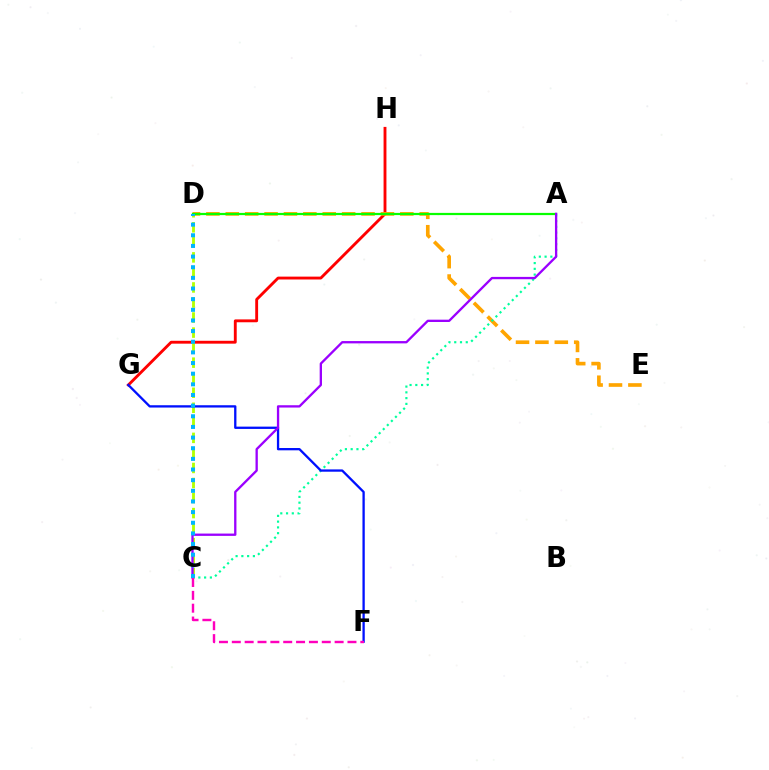{('G', 'H'): [{'color': '#ff0000', 'line_style': 'solid', 'thickness': 2.06}], ('D', 'E'): [{'color': '#ffa500', 'line_style': 'dashed', 'thickness': 2.63}], ('A', 'C'): [{'color': '#00ff9d', 'line_style': 'dotted', 'thickness': 1.57}, {'color': '#9b00ff', 'line_style': 'solid', 'thickness': 1.67}], ('C', 'D'): [{'color': '#b3ff00', 'line_style': 'dashed', 'thickness': 2.04}, {'color': '#00b5ff', 'line_style': 'dotted', 'thickness': 2.89}], ('F', 'G'): [{'color': '#0010ff', 'line_style': 'solid', 'thickness': 1.66}], ('A', 'D'): [{'color': '#08ff00', 'line_style': 'solid', 'thickness': 1.6}], ('C', 'F'): [{'color': '#ff00bd', 'line_style': 'dashed', 'thickness': 1.75}]}